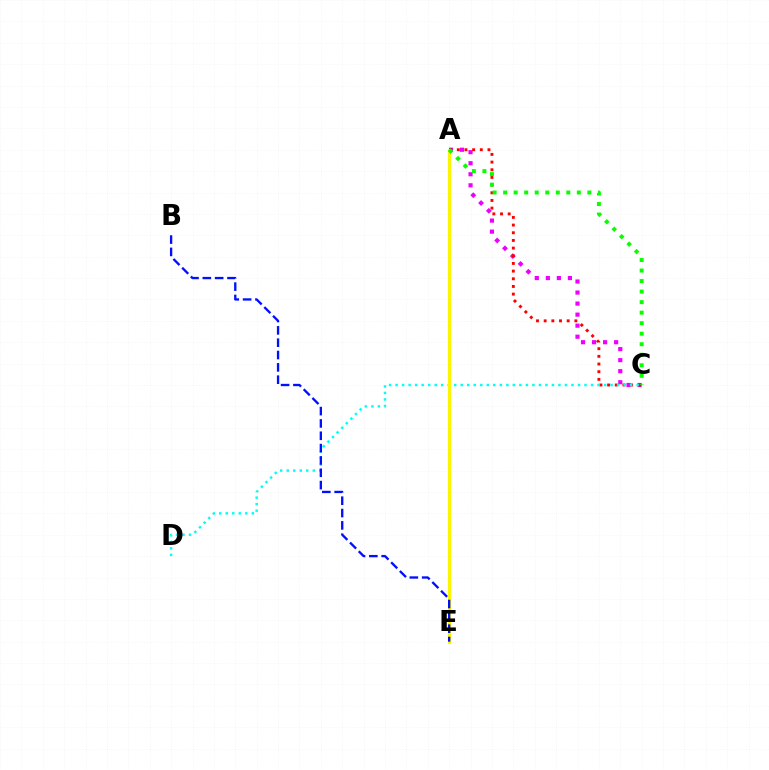{('A', 'C'): [{'color': '#ee00ff', 'line_style': 'dotted', 'thickness': 3.0}, {'color': '#ff0000', 'line_style': 'dotted', 'thickness': 2.08}, {'color': '#08ff00', 'line_style': 'dotted', 'thickness': 2.86}], ('C', 'D'): [{'color': '#00fff6', 'line_style': 'dotted', 'thickness': 1.77}], ('A', 'E'): [{'color': '#fcf500', 'line_style': 'solid', 'thickness': 2.15}], ('B', 'E'): [{'color': '#0010ff', 'line_style': 'dashed', 'thickness': 1.68}]}